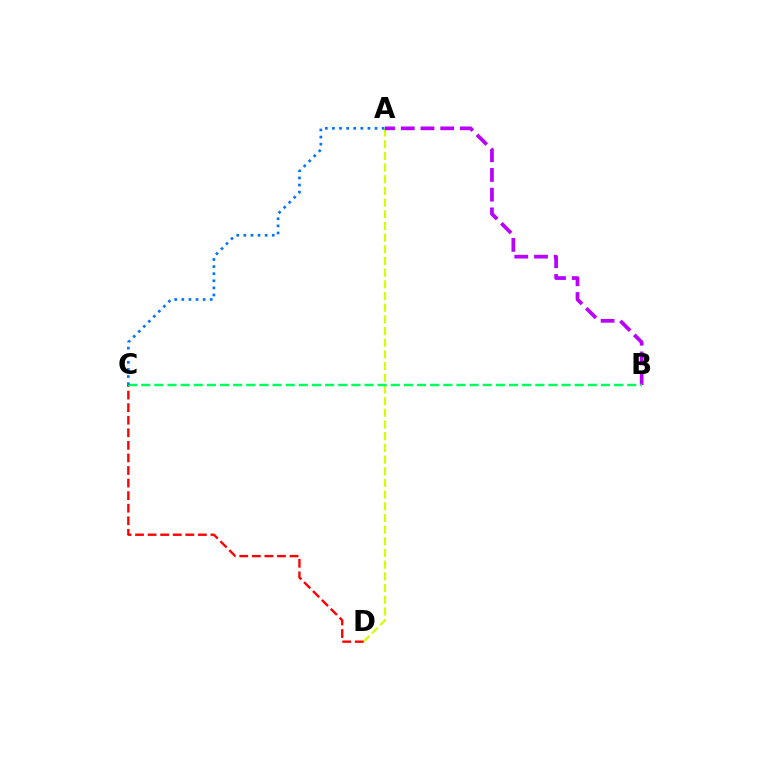{('A', 'D'): [{'color': '#d1ff00', 'line_style': 'dashed', 'thickness': 1.59}], ('C', 'D'): [{'color': '#ff0000', 'line_style': 'dashed', 'thickness': 1.71}], ('A', 'B'): [{'color': '#b900ff', 'line_style': 'dashed', 'thickness': 2.68}], ('B', 'C'): [{'color': '#00ff5c', 'line_style': 'dashed', 'thickness': 1.78}], ('A', 'C'): [{'color': '#0074ff', 'line_style': 'dotted', 'thickness': 1.93}]}